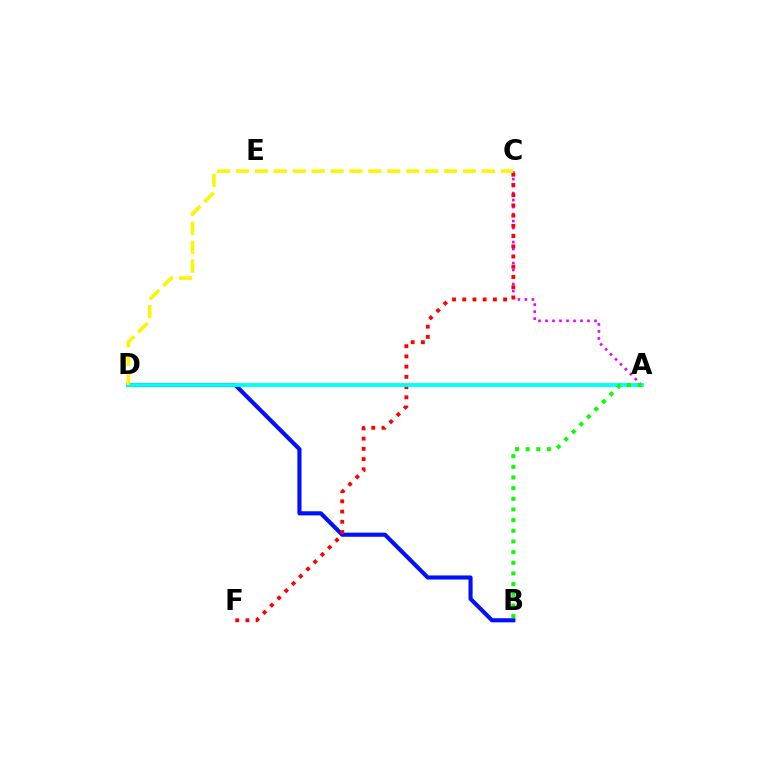{('A', 'C'): [{'color': '#ee00ff', 'line_style': 'dotted', 'thickness': 1.9}], ('B', 'D'): [{'color': '#0010ff', 'line_style': 'solid', 'thickness': 2.97}], ('C', 'F'): [{'color': '#ff0000', 'line_style': 'dotted', 'thickness': 2.78}], ('A', 'D'): [{'color': '#00fff6', 'line_style': 'solid', 'thickness': 2.75}], ('C', 'D'): [{'color': '#fcf500', 'line_style': 'dashed', 'thickness': 2.57}], ('A', 'B'): [{'color': '#08ff00', 'line_style': 'dotted', 'thickness': 2.9}]}